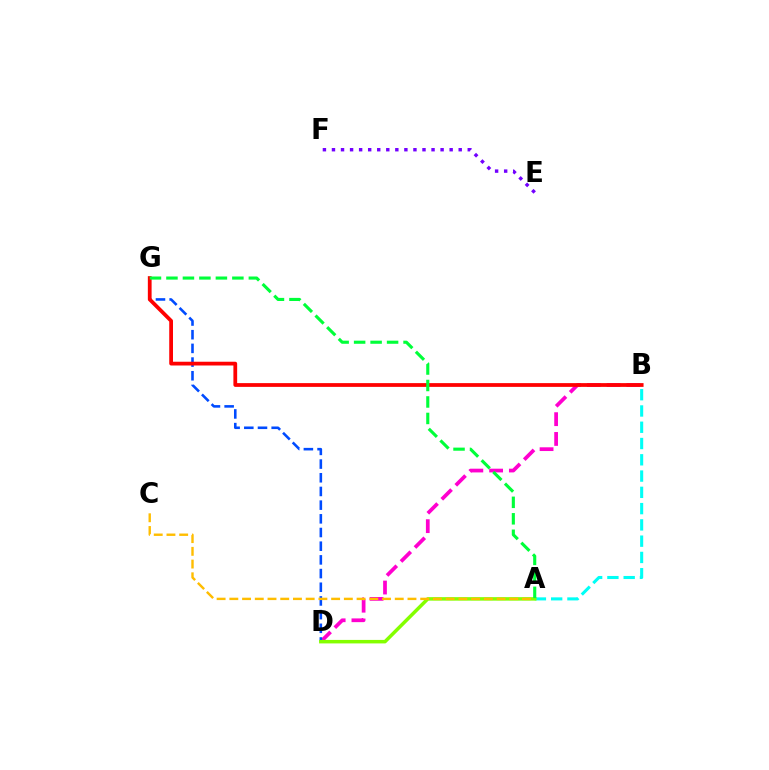{('B', 'D'): [{'color': '#ff00cf', 'line_style': 'dashed', 'thickness': 2.69}], ('A', 'B'): [{'color': '#00fff6', 'line_style': 'dashed', 'thickness': 2.21}], ('D', 'G'): [{'color': '#004bff', 'line_style': 'dashed', 'thickness': 1.86}], ('A', 'D'): [{'color': '#84ff00', 'line_style': 'solid', 'thickness': 2.52}], ('B', 'G'): [{'color': '#ff0000', 'line_style': 'solid', 'thickness': 2.71}], ('A', 'C'): [{'color': '#ffbd00', 'line_style': 'dashed', 'thickness': 1.73}], ('E', 'F'): [{'color': '#7200ff', 'line_style': 'dotted', 'thickness': 2.46}], ('A', 'G'): [{'color': '#00ff39', 'line_style': 'dashed', 'thickness': 2.24}]}